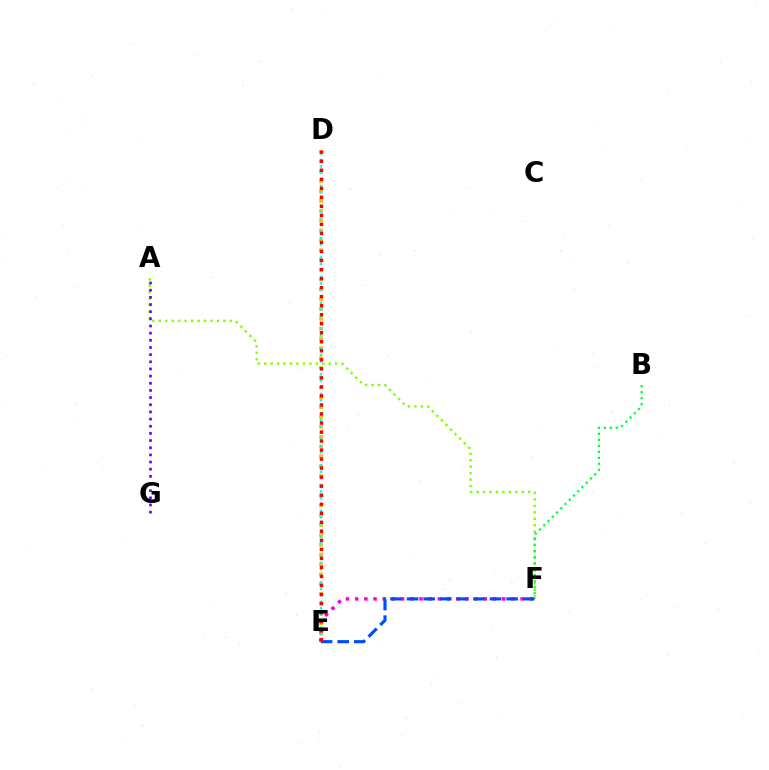{('D', 'E'): [{'color': '#ffbd00', 'line_style': 'dotted', 'thickness': 2.67}, {'color': '#00fff6', 'line_style': 'dotted', 'thickness': 1.77}, {'color': '#ff0000', 'line_style': 'dotted', 'thickness': 2.45}], ('A', 'F'): [{'color': '#84ff00', 'line_style': 'dotted', 'thickness': 1.75}], ('E', 'F'): [{'color': '#ff00cf', 'line_style': 'dotted', 'thickness': 2.5}, {'color': '#004bff', 'line_style': 'dashed', 'thickness': 2.25}], ('B', 'F'): [{'color': '#00ff39', 'line_style': 'dotted', 'thickness': 1.63}], ('A', 'G'): [{'color': '#7200ff', 'line_style': 'dotted', 'thickness': 1.95}]}